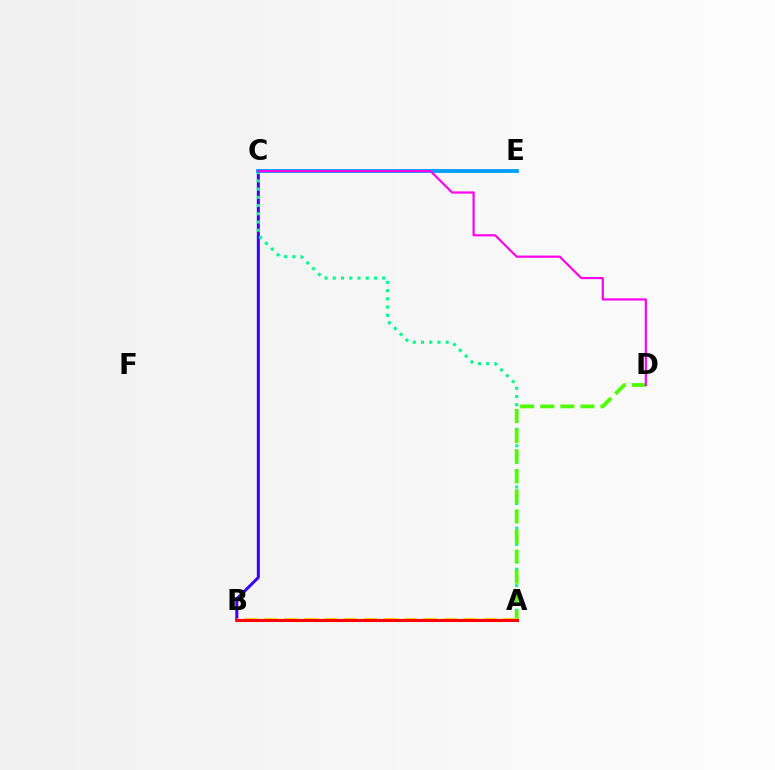{('B', 'C'): [{'color': '#3700ff', 'line_style': 'solid', 'thickness': 2.16}], ('A', 'C'): [{'color': '#00ff86', 'line_style': 'dotted', 'thickness': 2.23}], ('A', 'D'): [{'color': '#4fff00', 'line_style': 'dashed', 'thickness': 2.73}], ('A', 'B'): [{'color': '#ffd500', 'line_style': 'dashed', 'thickness': 2.71}, {'color': '#ff0000', 'line_style': 'solid', 'thickness': 2.2}], ('C', 'E'): [{'color': '#009eff', 'line_style': 'solid', 'thickness': 2.74}], ('C', 'D'): [{'color': '#ff00ed', 'line_style': 'solid', 'thickness': 1.57}]}